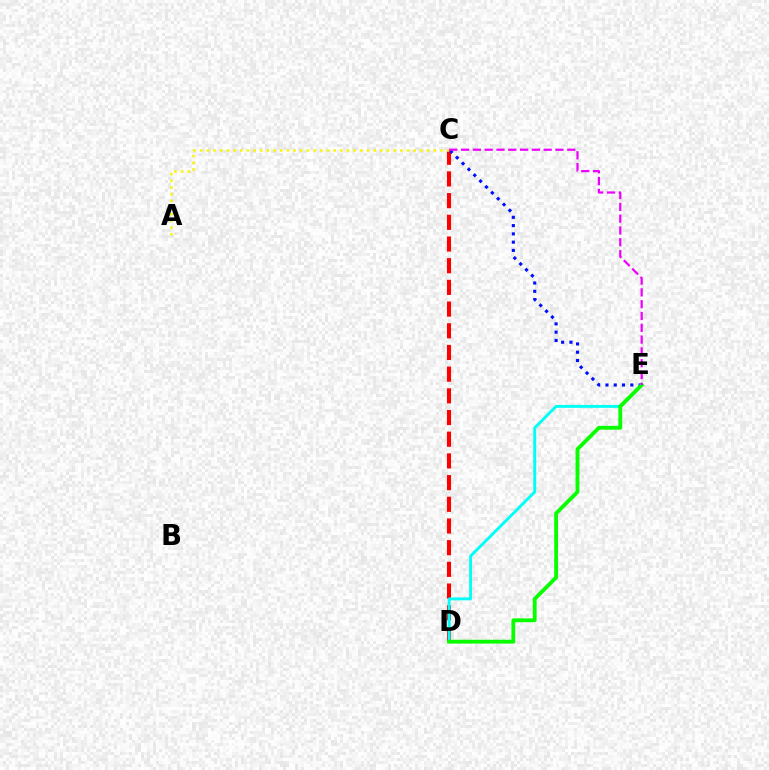{('C', 'D'): [{'color': '#ff0000', 'line_style': 'dashed', 'thickness': 2.95}], ('D', 'E'): [{'color': '#00fff6', 'line_style': 'solid', 'thickness': 2.09}, {'color': '#08ff00', 'line_style': 'solid', 'thickness': 2.75}], ('C', 'E'): [{'color': '#0010ff', 'line_style': 'dotted', 'thickness': 2.25}, {'color': '#ee00ff', 'line_style': 'dashed', 'thickness': 1.6}], ('A', 'C'): [{'color': '#fcf500', 'line_style': 'dotted', 'thickness': 1.81}]}